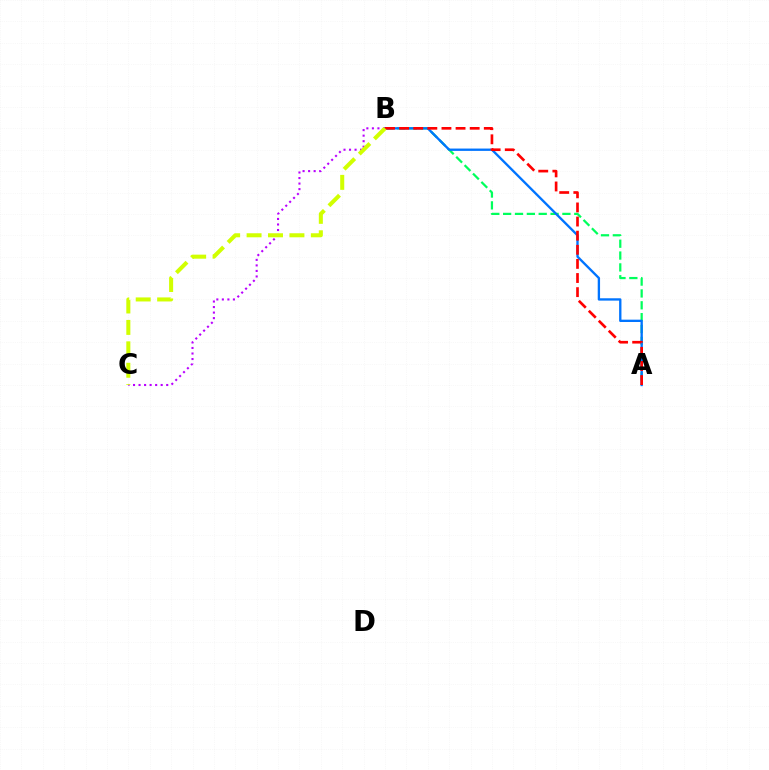{('A', 'B'): [{'color': '#00ff5c', 'line_style': 'dashed', 'thickness': 1.61}, {'color': '#0074ff', 'line_style': 'solid', 'thickness': 1.68}, {'color': '#ff0000', 'line_style': 'dashed', 'thickness': 1.92}], ('B', 'C'): [{'color': '#b900ff', 'line_style': 'dotted', 'thickness': 1.5}, {'color': '#d1ff00', 'line_style': 'dashed', 'thickness': 2.91}]}